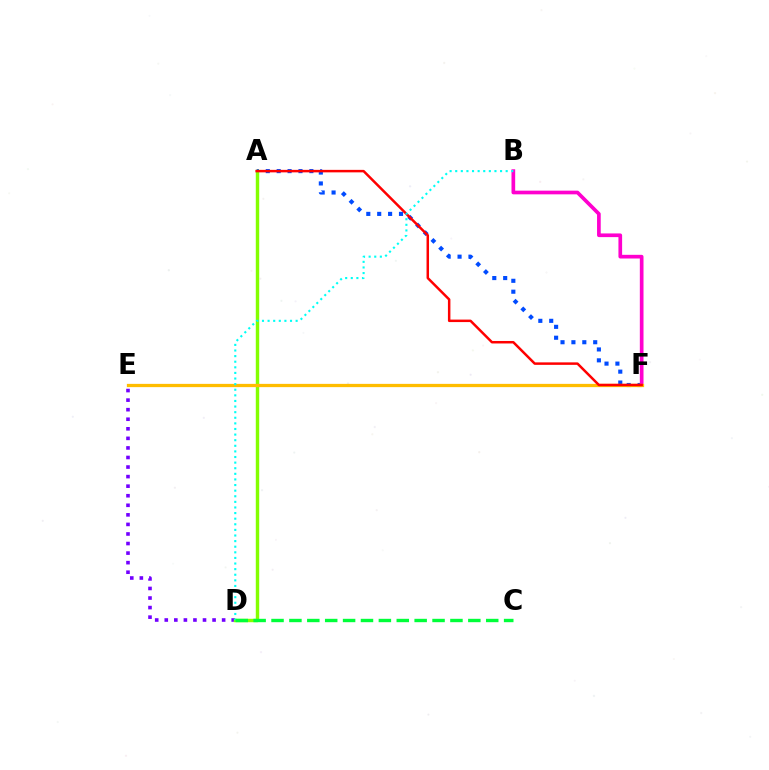{('A', 'F'): [{'color': '#004bff', 'line_style': 'dotted', 'thickness': 2.96}, {'color': '#ff0000', 'line_style': 'solid', 'thickness': 1.79}], ('D', 'E'): [{'color': '#7200ff', 'line_style': 'dotted', 'thickness': 2.6}], ('A', 'D'): [{'color': '#84ff00', 'line_style': 'solid', 'thickness': 2.46}], ('B', 'F'): [{'color': '#ff00cf', 'line_style': 'solid', 'thickness': 2.65}], ('E', 'F'): [{'color': '#ffbd00', 'line_style': 'solid', 'thickness': 2.35}], ('B', 'D'): [{'color': '#00fff6', 'line_style': 'dotted', 'thickness': 1.52}], ('C', 'D'): [{'color': '#00ff39', 'line_style': 'dashed', 'thickness': 2.43}]}